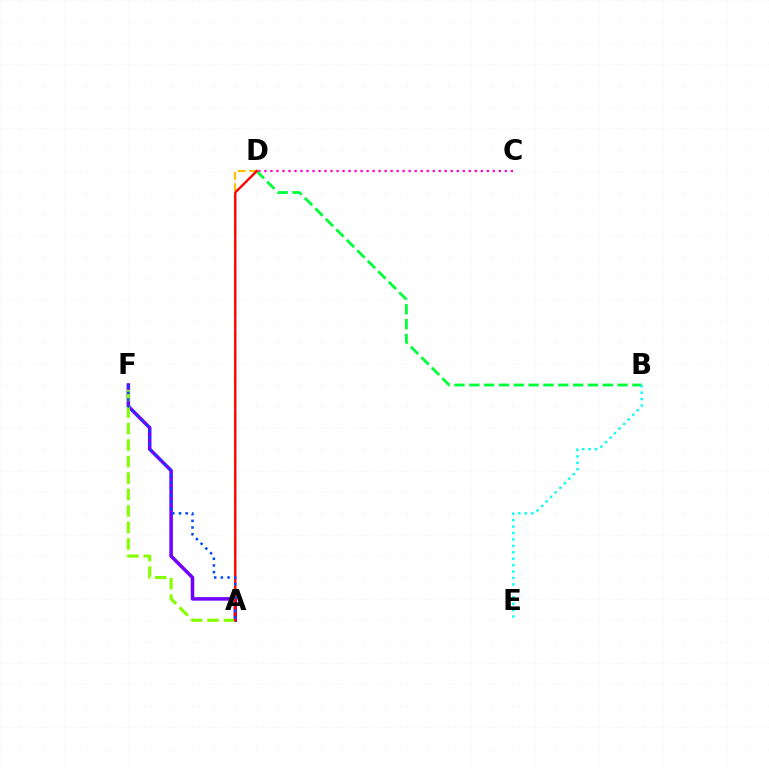{('A', 'F'): [{'color': '#7200ff', 'line_style': 'solid', 'thickness': 2.54}, {'color': '#84ff00', 'line_style': 'dashed', 'thickness': 2.24}, {'color': '#004bff', 'line_style': 'dotted', 'thickness': 1.82}], ('A', 'D'): [{'color': '#ffbd00', 'line_style': 'dashed', 'thickness': 1.55}, {'color': '#ff0000', 'line_style': 'solid', 'thickness': 1.71}], ('C', 'D'): [{'color': '#ff00cf', 'line_style': 'dotted', 'thickness': 1.63}], ('B', 'D'): [{'color': '#00ff39', 'line_style': 'dashed', 'thickness': 2.01}], ('B', 'E'): [{'color': '#00fff6', 'line_style': 'dotted', 'thickness': 1.75}]}